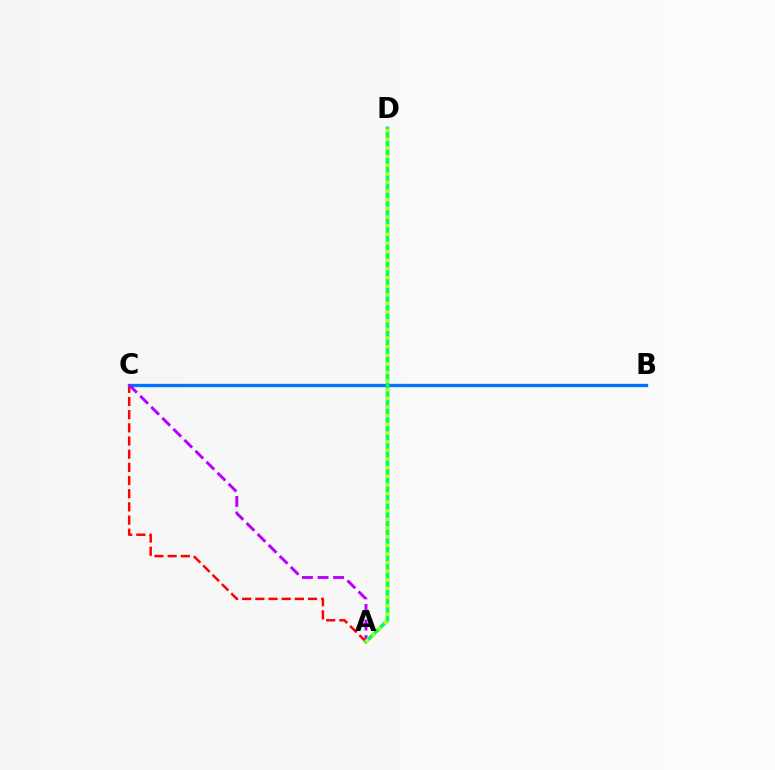{('A', 'C'): [{'color': '#ff0000', 'line_style': 'dashed', 'thickness': 1.79}, {'color': '#b900ff', 'line_style': 'dashed', 'thickness': 2.12}], ('B', 'C'): [{'color': '#0074ff', 'line_style': 'solid', 'thickness': 2.38}], ('A', 'D'): [{'color': '#00ff5c', 'line_style': 'solid', 'thickness': 2.67}, {'color': '#d1ff00', 'line_style': 'dotted', 'thickness': 2.35}]}